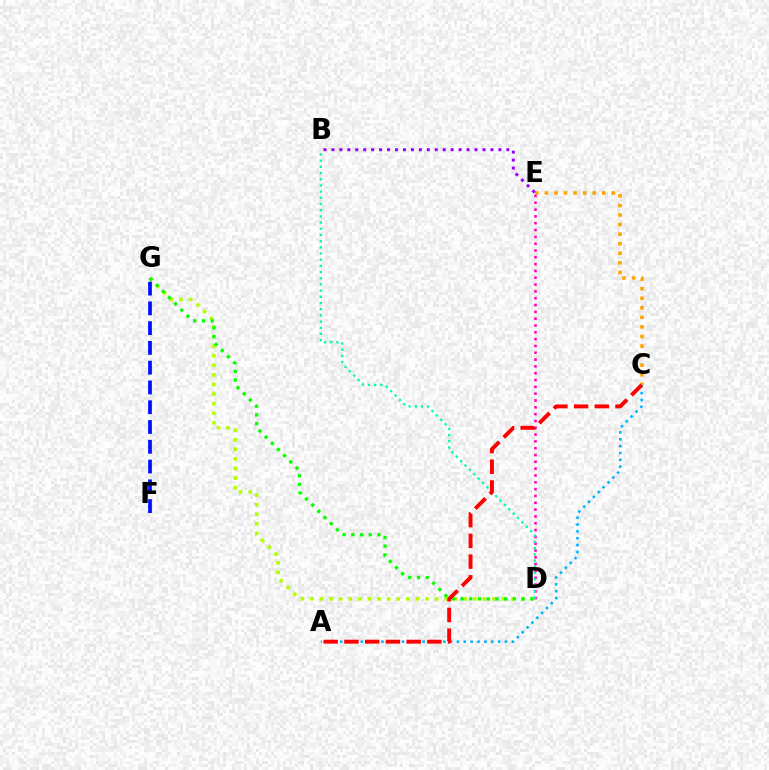{('D', 'G'): [{'color': '#b3ff00', 'line_style': 'dotted', 'thickness': 2.6}, {'color': '#08ff00', 'line_style': 'dotted', 'thickness': 2.37}], ('A', 'C'): [{'color': '#00b5ff', 'line_style': 'dotted', 'thickness': 1.87}, {'color': '#ff0000', 'line_style': 'dashed', 'thickness': 2.82}], ('C', 'E'): [{'color': '#ffa500', 'line_style': 'dotted', 'thickness': 2.6}], ('F', 'G'): [{'color': '#0010ff', 'line_style': 'dashed', 'thickness': 2.69}], ('B', 'E'): [{'color': '#9b00ff', 'line_style': 'dotted', 'thickness': 2.16}], ('D', 'E'): [{'color': '#ff00bd', 'line_style': 'dotted', 'thickness': 1.85}], ('B', 'D'): [{'color': '#00ff9d', 'line_style': 'dotted', 'thickness': 1.68}]}